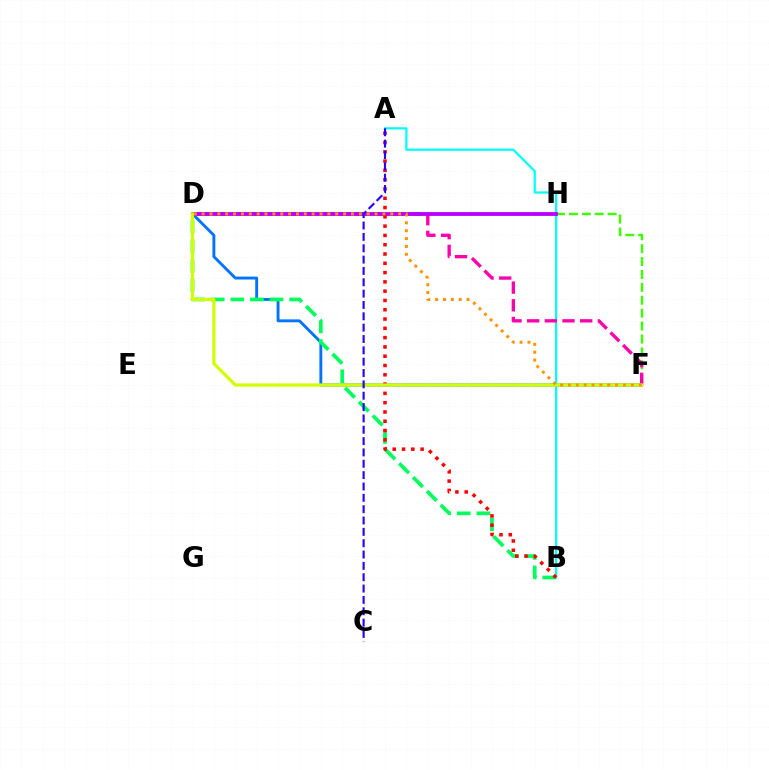{('F', 'H'): [{'color': '#3dff00', 'line_style': 'dashed', 'thickness': 1.75}], ('D', 'F'): [{'color': '#0074ff', 'line_style': 'solid', 'thickness': 2.08}, {'color': '#ff00ac', 'line_style': 'dashed', 'thickness': 2.4}, {'color': '#d1ff00', 'line_style': 'solid', 'thickness': 2.31}, {'color': '#ff9400', 'line_style': 'dotted', 'thickness': 2.14}], ('A', 'B'): [{'color': '#00fff6', 'line_style': 'solid', 'thickness': 1.61}, {'color': '#ff0000', 'line_style': 'dotted', 'thickness': 2.52}], ('D', 'H'): [{'color': '#b900ff', 'line_style': 'solid', 'thickness': 2.75}], ('B', 'D'): [{'color': '#00ff5c', 'line_style': 'dashed', 'thickness': 2.66}], ('A', 'C'): [{'color': '#2500ff', 'line_style': 'dashed', 'thickness': 1.54}]}